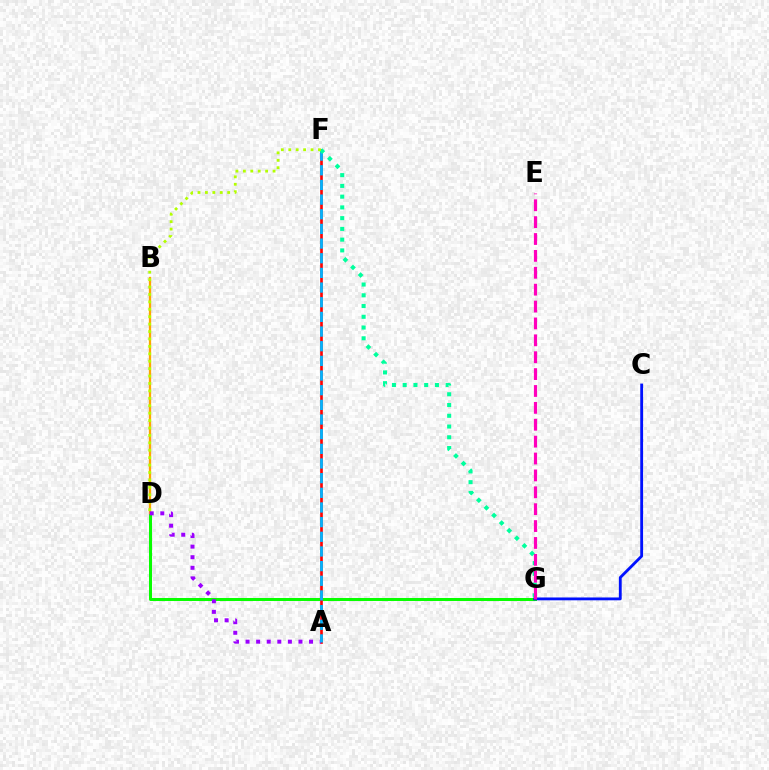{('D', 'G'): [{'color': '#08ff00', 'line_style': 'solid', 'thickness': 2.17}], ('A', 'F'): [{'color': '#ff0000', 'line_style': 'solid', 'thickness': 1.91}, {'color': '#00b5ff', 'line_style': 'dashed', 'thickness': 1.99}], ('C', 'G'): [{'color': '#0010ff', 'line_style': 'solid', 'thickness': 2.04}], ('B', 'D'): [{'color': '#ffa500', 'line_style': 'solid', 'thickness': 1.65}], ('A', 'D'): [{'color': '#9b00ff', 'line_style': 'dotted', 'thickness': 2.88}], ('F', 'G'): [{'color': '#00ff9d', 'line_style': 'dotted', 'thickness': 2.92}], ('D', 'F'): [{'color': '#b3ff00', 'line_style': 'dotted', 'thickness': 2.02}], ('E', 'G'): [{'color': '#ff00bd', 'line_style': 'dashed', 'thickness': 2.29}]}